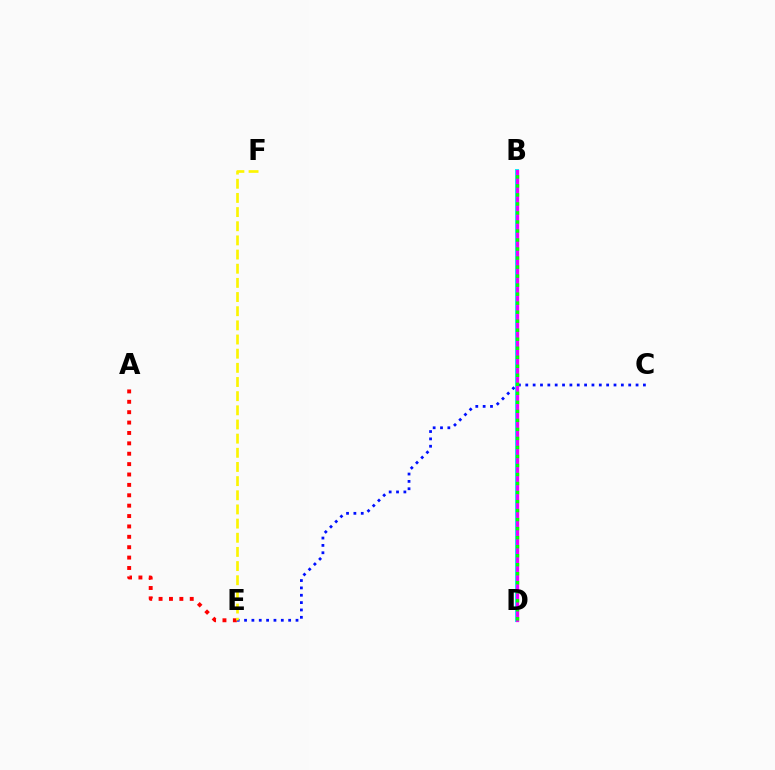{('B', 'D'): [{'color': '#00fff6', 'line_style': 'solid', 'thickness': 2.89}, {'color': '#ee00ff', 'line_style': 'solid', 'thickness': 2.35}, {'color': '#08ff00', 'line_style': 'dotted', 'thickness': 2.45}], ('C', 'E'): [{'color': '#0010ff', 'line_style': 'dotted', 'thickness': 2.0}], ('A', 'E'): [{'color': '#ff0000', 'line_style': 'dotted', 'thickness': 2.82}], ('E', 'F'): [{'color': '#fcf500', 'line_style': 'dashed', 'thickness': 1.92}]}